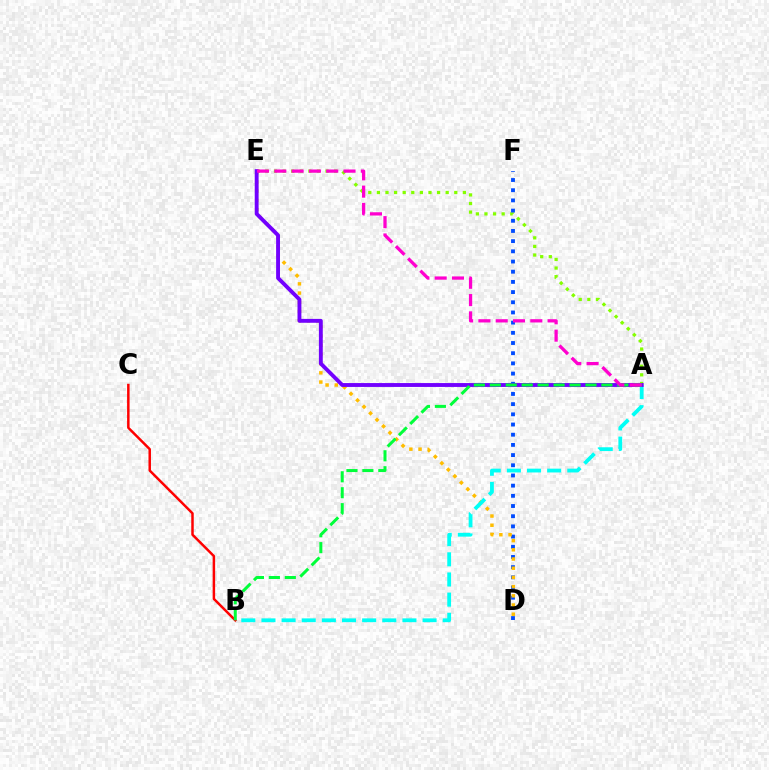{('B', 'C'): [{'color': '#ff0000', 'line_style': 'solid', 'thickness': 1.79}], ('A', 'E'): [{'color': '#84ff00', 'line_style': 'dotted', 'thickness': 2.34}, {'color': '#7200ff', 'line_style': 'solid', 'thickness': 2.79}, {'color': '#ff00cf', 'line_style': 'dashed', 'thickness': 2.35}], ('D', 'F'): [{'color': '#004bff', 'line_style': 'dotted', 'thickness': 2.77}], ('D', 'E'): [{'color': '#ffbd00', 'line_style': 'dotted', 'thickness': 2.5}], ('A', 'B'): [{'color': '#00fff6', 'line_style': 'dashed', 'thickness': 2.74}, {'color': '#00ff39', 'line_style': 'dashed', 'thickness': 2.17}]}